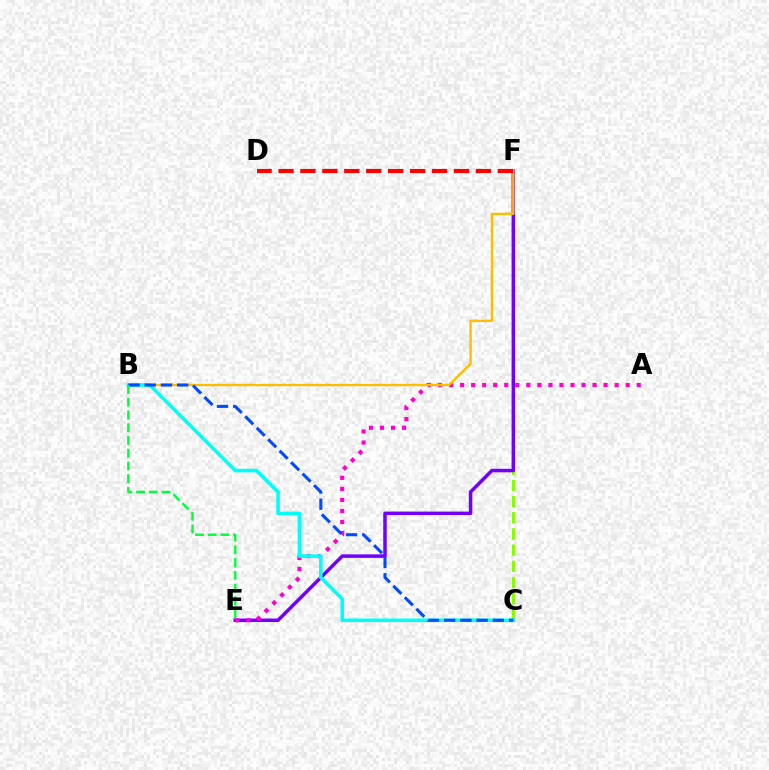{('C', 'F'): [{'color': '#84ff00', 'line_style': 'dashed', 'thickness': 2.2}], ('E', 'F'): [{'color': '#7200ff', 'line_style': 'solid', 'thickness': 2.52}], ('A', 'E'): [{'color': '#ff00cf', 'line_style': 'dotted', 'thickness': 3.0}], ('B', 'F'): [{'color': '#ffbd00', 'line_style': 'solid', 'thickness': 1.71}], ('B', 'C'): [{'color': '#00fff6', 'line_style': 'solid', 'thickness': 2.57}, {'color': '#004bff', 'line_style': 'dashed', 'thickness': 2.2}], ('D', 'F'): [{'color': '#ff0000', 'line_style': 'dashed', 'thickness': 2.98}], ('B', 'E'): [{'color': '#00ff39', 'line_style': 'dashed', 'thickness': 1.73}]}